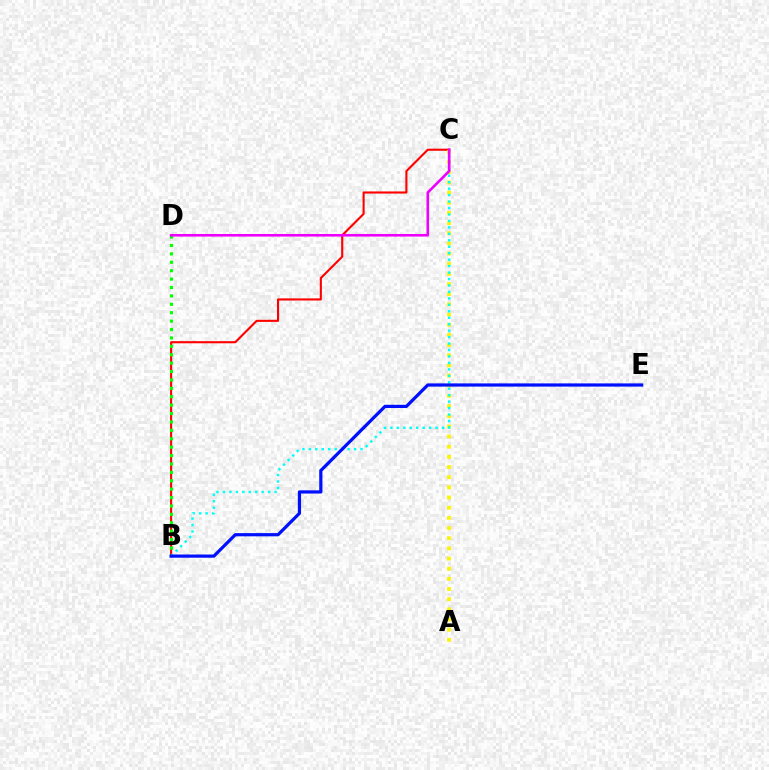{('B', 'C'): [{'color': '#ff0000', 'line_style': 'solid', 'thickness': 1.52}, {'color': '#00fff6', 'line_style': 'dotted', 'thickness': 1.75}], ('B', 'D'): [{'color': '#08ff00', 'line_style': 'dotted', 'thickness': 2.28}], ('A', 'C'): [{'color': '#fcf500', 'line_style': 'dotted', 'thickness': 2.76}], ('B', 'E'): [{'color': '#0010ff', 'line_style': 'solid', 'thickness': 2.31}], ('C', 'D'): [{'color': '#ee00ff', 'line_style': 'solid', 'thickness': 1.87}]}